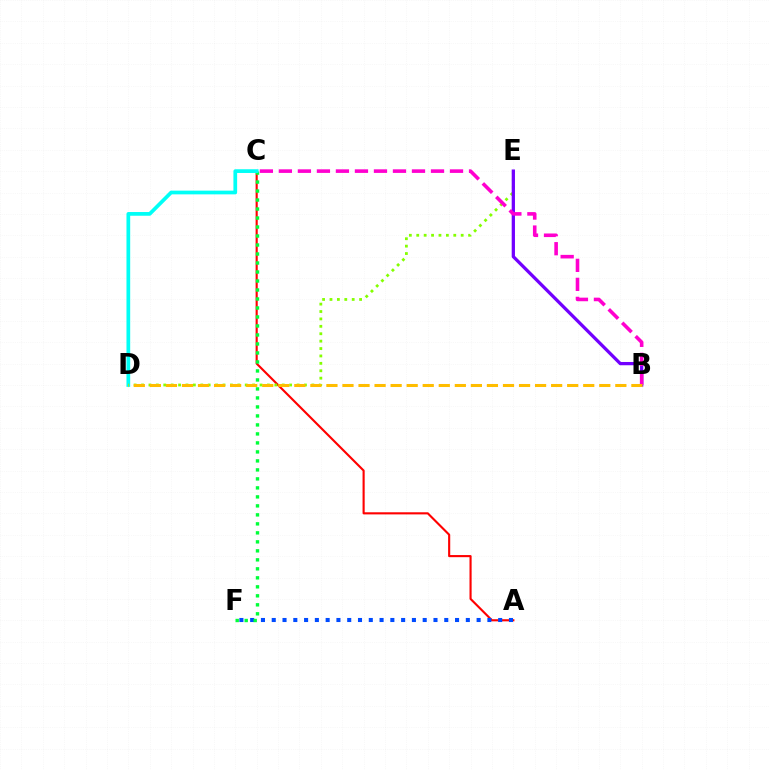{('A', 'C'): [{'color': '#ff0000', 'line_style': 'solid', 'thickness': 1.53}], ('A', 'F'): [{'color': '#004bff', 'line_style': 'dotted', 'thickness': 2.93}], ('C', 'F'): [{'color': '#00ff39', 'line_style': 'dotted', 'thickness': 2.44}], ('C', 'D'): [{'color': '#00fff6', 'line_style': 'solid', 'thickness': 2.68}], ('D', 'E'): [{'color': '#84ff00', 'line_style': 'dotted', 'thickness': 2.01}], ('B', 'E'): [{'color': '#7200ff', 'line_style': 'solid', 'thickness': 2.35}], ('B', 'C'): [{'color': '#ff00cf', 'line_style': 'dashed', 'thickness': 2.58}], ('B', 'D'): [{'color': '#ffbd00', 'line_style': 'dashed', 'thickness': 2.18}]}